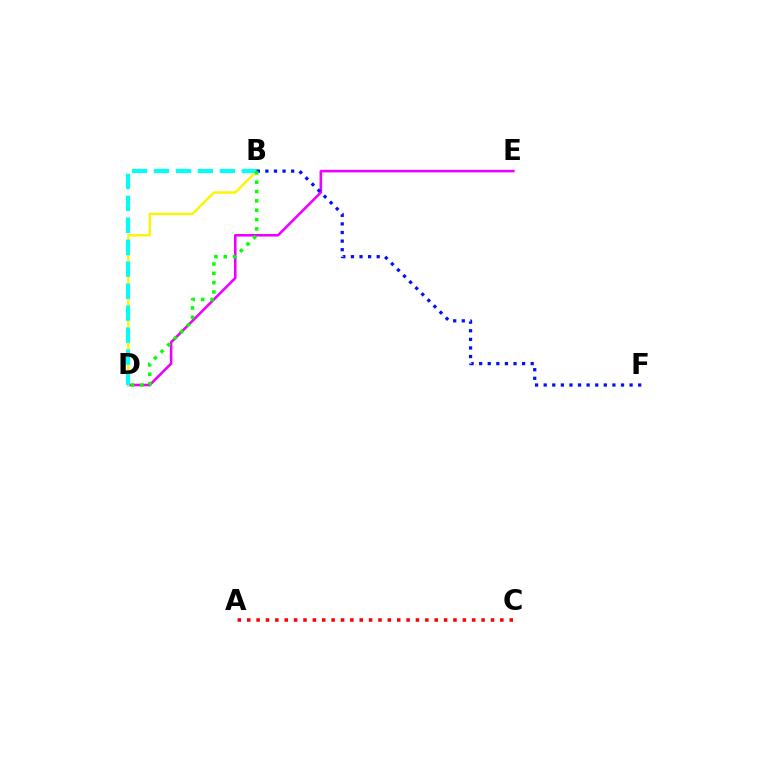{('D', 'E'): [{'color': '#ee00ff', 'line_style': 'solid', 'thickness': 1.86}], ('B', 'D'): [{'color': '#fcf500', 'line_style': 'solid', 'thickness': 1.73}, {'color': '#00fff6', 'line_style': 'dashed', 'thickness': 2.98}, {'color': '#08ff00', 'line_style': 'dotted', 'thickness': 2.54}], ('B', 'F'): [{'color': '#0010ff', 'line_style': 'dotted', 'thickness': 2.33}], ('A', 'C'): [{'color': '#ff0000', 'line_style': 'dotted', 'thickness': 2.55}]}